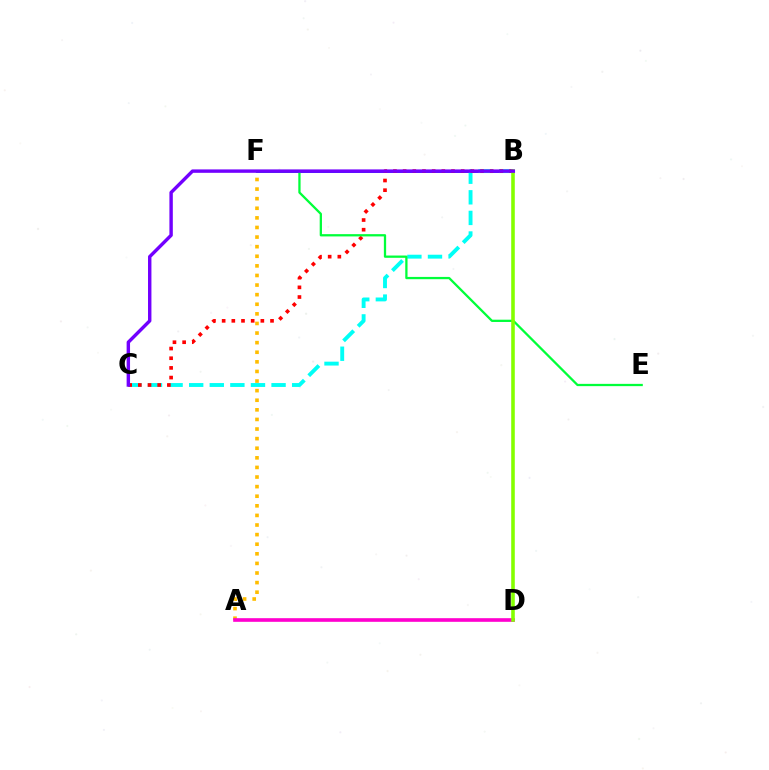{('B', 'F'): [{'color': '#004bff', 'line_style': 'solid', 'thickness': 2.08}], ('B', 'C'): [{'color': '#00fff6', 'line_style': 'dashed', 'thickness': 2.8}, {'color': '#ff0000', 'line_style': 'dotted', 'thickness': 2.63}, {'color': '#7200ff', 'line_style': 'solid', 'thickness': 2.46}], ('E', 'F'): [{'color': '#00ff39', 'line_style': 'solid', 'thickness': 1.64}], ('A', 'F'): [{'color': '#ffbd00', 'line_style': 'dotted', 'thickness': 2.61}], ('A', 'D'): [{'color': '#ff00cf', 'line_style': 'solid', 'thickness': 2.62}], ('B', 'D'): [{'color': '#84ff00', 'line_style': 'solid', 'thickness': 2.58}]}